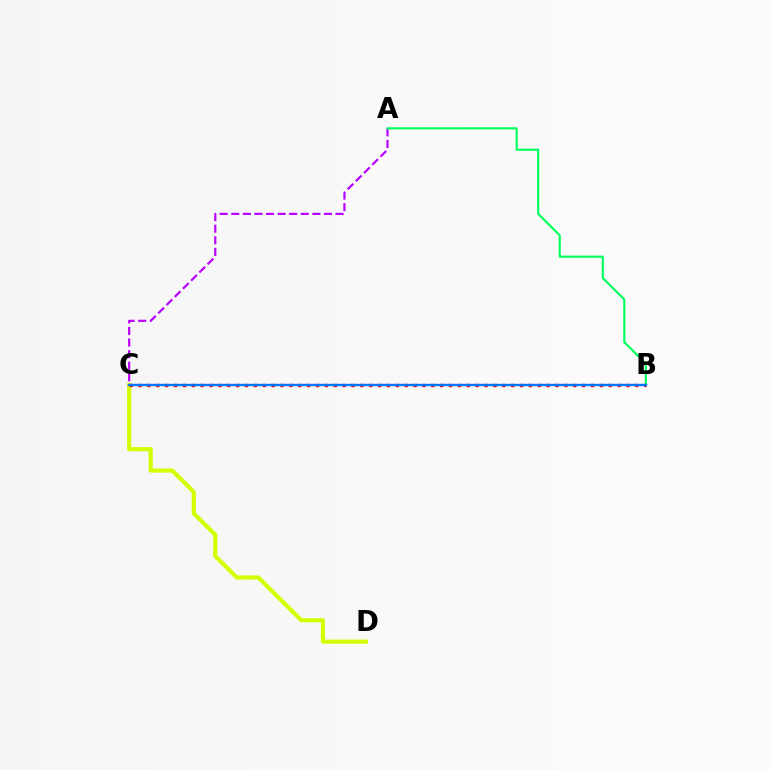{('A', 'C'): [{'color': '#b900ff', 'line_style': 'dashed', 'thickness': 1.57}], ('A', 'B'): [{'color': '#00ff5c', 'line_style': 'solid', 'thickness': 1.55}], ('C', 'D'): [{'color': '#d1ff00', 'line_style': 'solid', 'thickness': 2.97}], ('B', 'C'): [{'color': '#ff0000', 'line_style': 'dotted', 'thickness': 2.41}, {'color': '#0074ff', 'line_style': 'solid', 'thickness': 1.74}]}